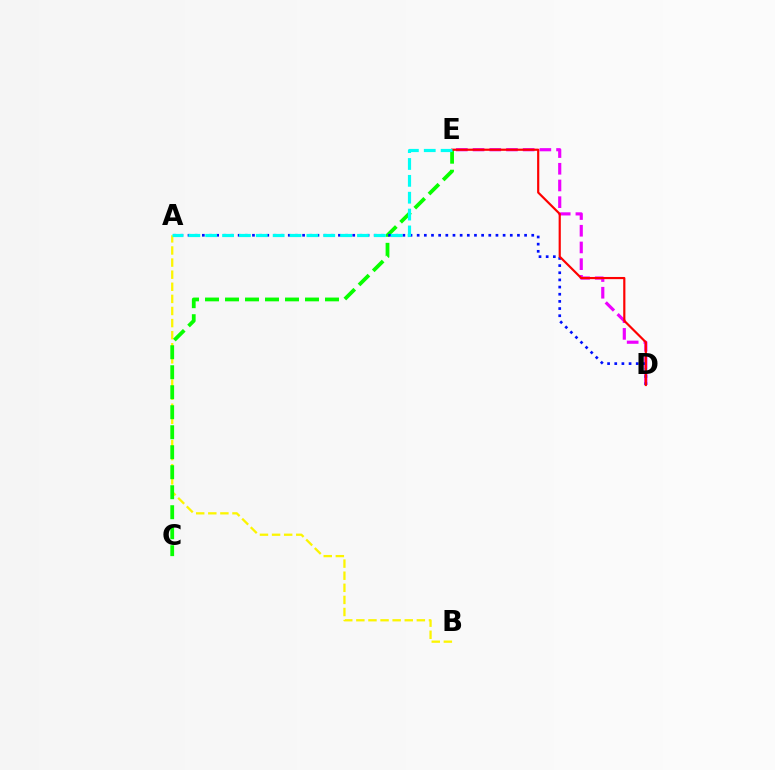{('D', 'E'): [{'color': '#ee00ff', 'line_style': 'dashed', 'thickness': 2.27}, {'color': '#ff0000', 'line_style': 'solid', 'thickness': 1.57}], ('A', 'B'): [{'color': '#fcf500', 'line_style': 'dashed', 'thickness': 1.64}], ('C', 'E'): [{'color': '#08ff00', 'line_style': 'dashed', 'thickness': 2.72}], ('A', 'D'): [{'color': '#0010ff', 'line_style': 'dotted', 'thickness': 1.95}], ('A', 'E'): [{'color': '#00fff6', 'line_style': 'dashed', 'thickness': 2.29}]}